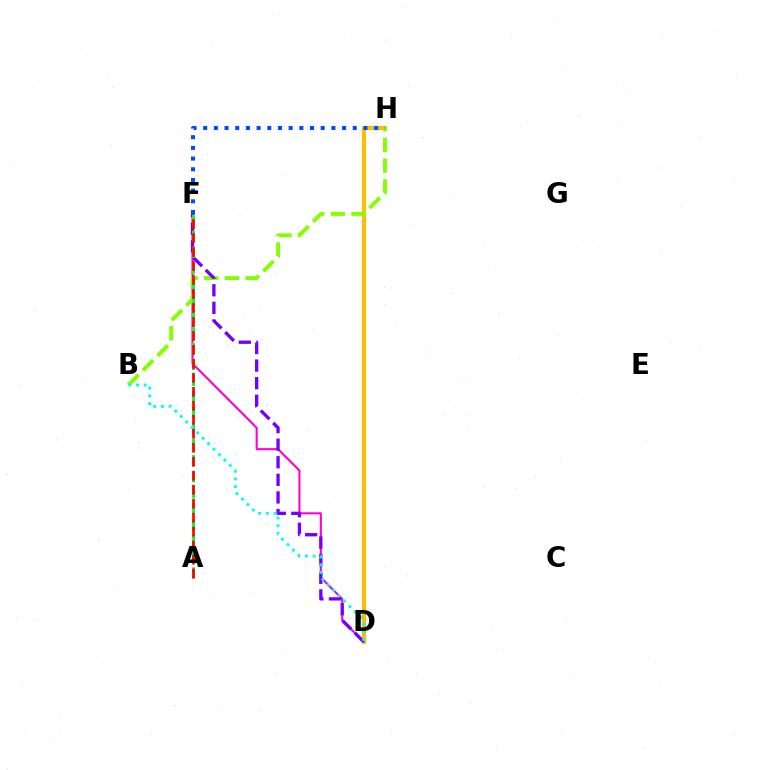{('D', 'H'): [{'color': '#ffbd00', 'line_style': 'solid', 'thickness': 2.95}], ('D', 'F'): [{'color': '#ff00cf', 'line_style': 'solid', 'thickness': 1.5}, {'color': '#7200ff', 'line_style': 'dashed', 'thickness': 2.39}], ('B', 'H'): [{'color': '#84ff00', 'line_style': 'dashed', 'thickness': 2.81}], ('A', 'F'): [{'color': '#00ff39', 'line_style': 'dashed', 'thickness': 2.18}, {'color': '#ff0000', 'line_style': 'dashed', 'thickness': 1.9}], ('B', 'D'): [{'color': '#00fff6', 'line_style': 'dotted', 'thickness': 2.09}], ('F', 'H'): [{'color': '#004bff', 'line_style': 'dotted', 'thickness': 2.9}]}